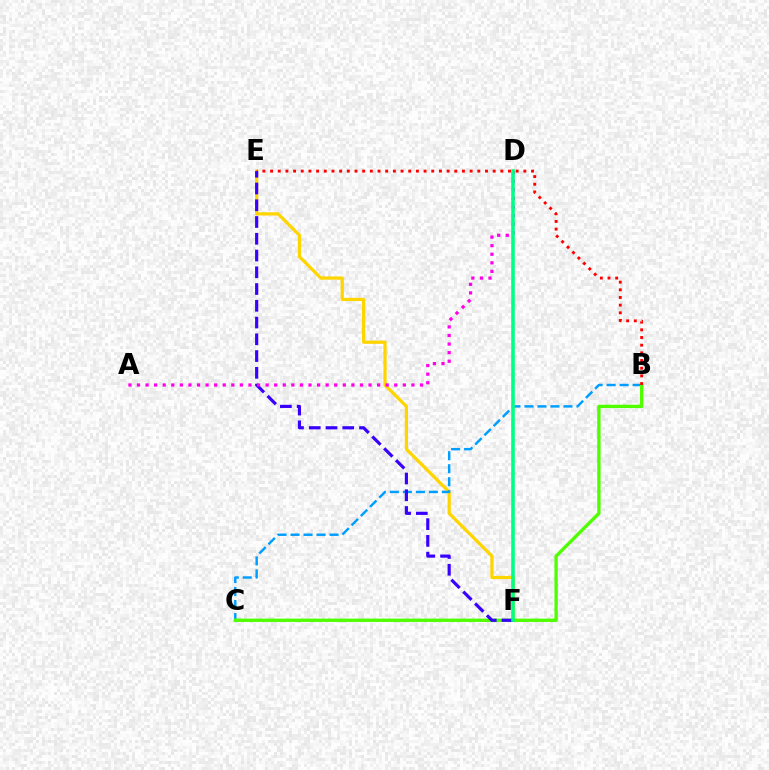{('E', 'F'): [{'color': '#ffd500', 'line_style': 'solid', 'thickness': 2.33}, {'color': '#3700ff', 'line_style': 'dashed', 'thickness': 2.28}], ('B', 'C'): [{'color': '#009eff', 'line_style': 'dashed', 'thickness': 1.77}, {'color': '#4fff00', 'line_style': 'solid', 'thickness': 2.41}], ('B', 'E'): [{'color': '#ff0000', 'line_style': 'dotted', 'thickness': 2.09}], ('A', 'D'): [{'color': '#ff00ed', 'line_style': 'dotted', 'thickness': 2.33}], ('D', 'F'): [{'color': '#00ff86', 'line_style': 'solid', 'thickness': 2.58}]}